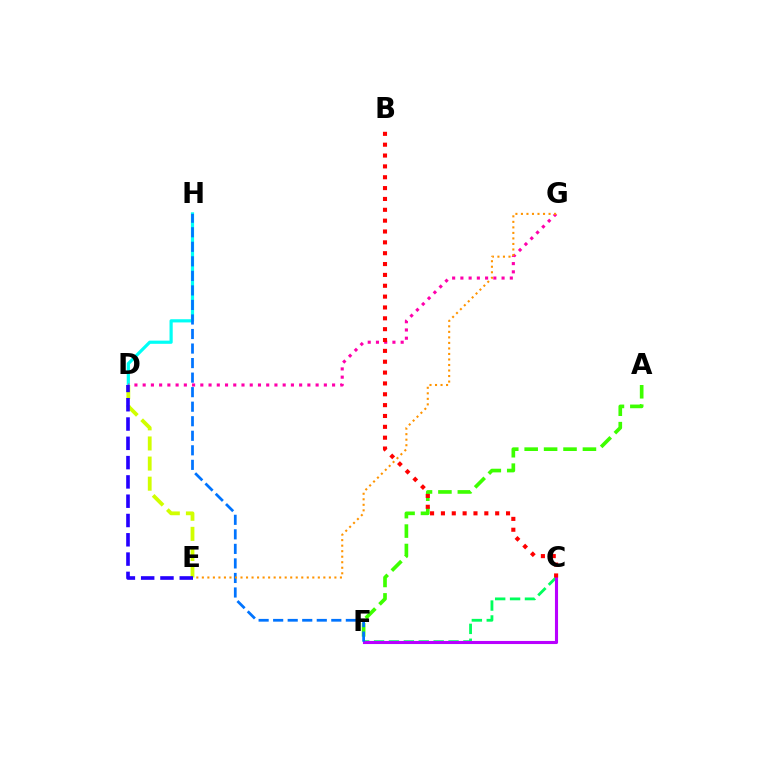{('A', 'F'): [{'color': '#3dff00', 'line_style': 'dashed', 'thickness': 2.64}], ('D', 'H'): [{'color': '#00fff6', 'line_style': 'solid', 'thickness': 2.3}], ('D', 'G'): [{'color': '#ff00ac', 'line_style': 'dotted', 'thickness': 2.24}], ('C', 'F'): [{'color': '#00ff5c', 'line_style': 'dashed', 'thickness': 2.02}, {'color': '#b900ff', 'line_style': 'solid', 'thickness': 2.23}], ('F', 'H'): [{'color': '#0074ff', 'line_style': 'dashed', 'thickness': 1.97}], ('B', 'C'): [{'color': '#ff0000', 'line_style': 'dotted', 'thickness': 2.95}], ('E', 'G'): [{'color': '#ff9400', 'line_style': 'dotted', 'thickness': 1.5}], ('D', 'E'): [{'color': '#d1ff00', 'line_style': 'dashed', 'thickness': 2.73}, {'color': '#2500ff', 'line_style': 'dashed', 'thickness': 2.62}]}